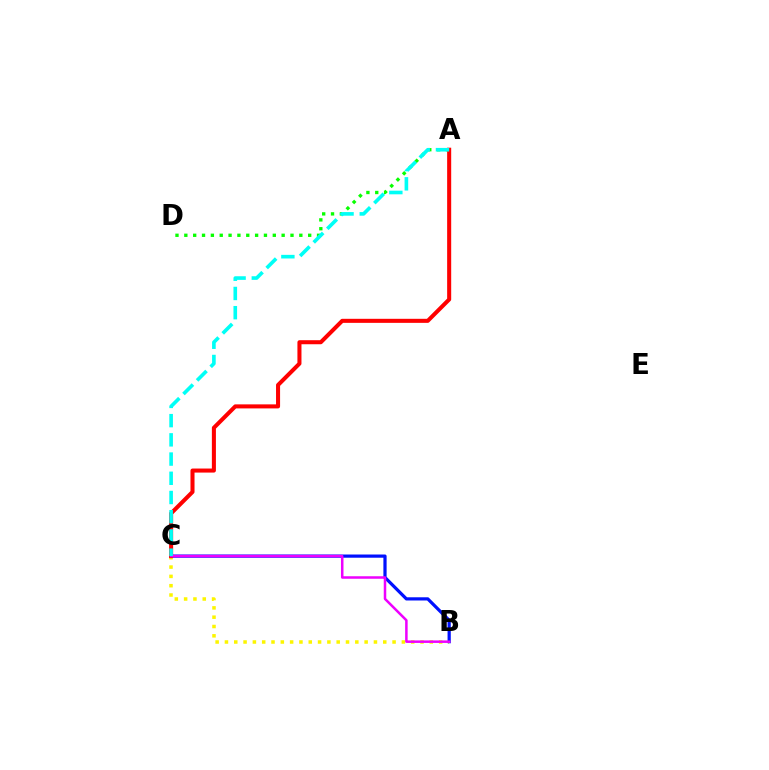{('A', 'D'): [{'color': '#08ff00', 'line_style': 'dotted', 'thickness': 2.4}], ('B', 'C'): [{'color': '#fcf500', 'line_style': 'dotted', 'thickness': 2.53}, {'color': '#0010ff', 'line_style': 'solid', 'thickness': 2.32}, {'color': '#ee00ff', 'line_style': 'solid', 'thickness': 1.81}], ('A', 'C'): [{'color': '#ff0000', 'line_style': 'solid', 'thickness': 2.91}, {'color': '#00fff6', 'line_style': 'dashed', 'thickness': 2.61}]}